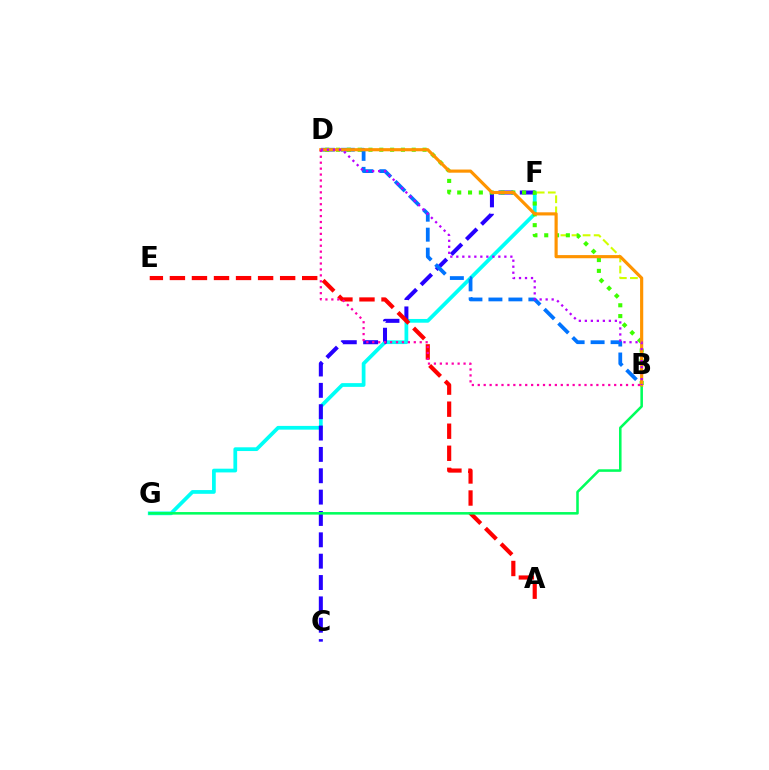{('F', 'G'): [{'color': '#00fff6', 'line_style': 'solid', 'thickness': 2.69}], ('C', 'F'): [{'color': '#2500ff', 'line_style': 'dashed', 'thickness': 2.9}], ('A', 'E'): [{'color': '#ff0000', 'line_style': 'dashed', 'thickness': 3.0}], ('B', 'F'): [{'color': '#d1ff00', 'line_style': 'dashed', 'thickness': 1.51}], ('B', 'D'): [{'color': '#0074ff', 'line_style': 'dashed', 'thickness': 2.71}, {'color': '#3dff00', 'line_style': 'dotted', 'thickness': 2.94}, {'color': '#ff9400', 'line_style': 'solid', 'thickness': 2.27}, {'color': '#ff00ac', 'line_style': 'dotted', 'thickness': 1.61}, {'color': '#b900ff', 'line_style': 'dotted', 'thickness': 1.63}], ('B', 'G'): [{'color': '#00ff5c', 'line_style': 'solid', 'thickness': 1.84}]}